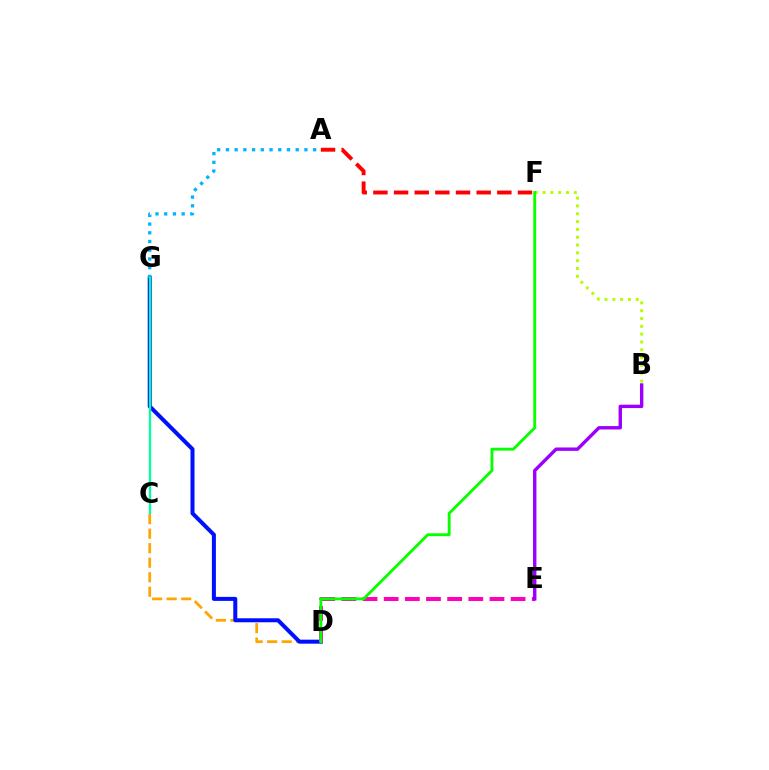{('C', 'D'): [{'color': '#ffa500', 'line_style': 'dashed', 'thickness': 1.97}], ('D', 'G'): [{'color': '#0010ff', 'line_style': 'solid', 'thickness': 2.89}], ('A', 'G'): [{'color': '#00b5ff', 'line_style': 'dotted', 'thickness': 2.37}], ('A', 'F'): [{'color': '#ff0000', 'line_style': 'dashed', 'thickness': 2.81}], ('B', 'F'): [{'color': '#b3ff00', 'line_style': 'dotted', 'thickness': 2.12}], ('D', 'E'): [{'color': '#ff00bd', 'line_style': 'dashed', 'thickness': 2.87}], ('C', 'G'): [{'color': '#00ff9d', 'line_style': 'solid', 'thickness': 1.66}], ('D', 'F'): [{'color': '#08ff00', 'line_style': 'solid', 'thickness': 2.06}], ('B', 'E'): [{'color': '#9b00ff', 'line_style': 'solid', 'thickness': 2.44}]}